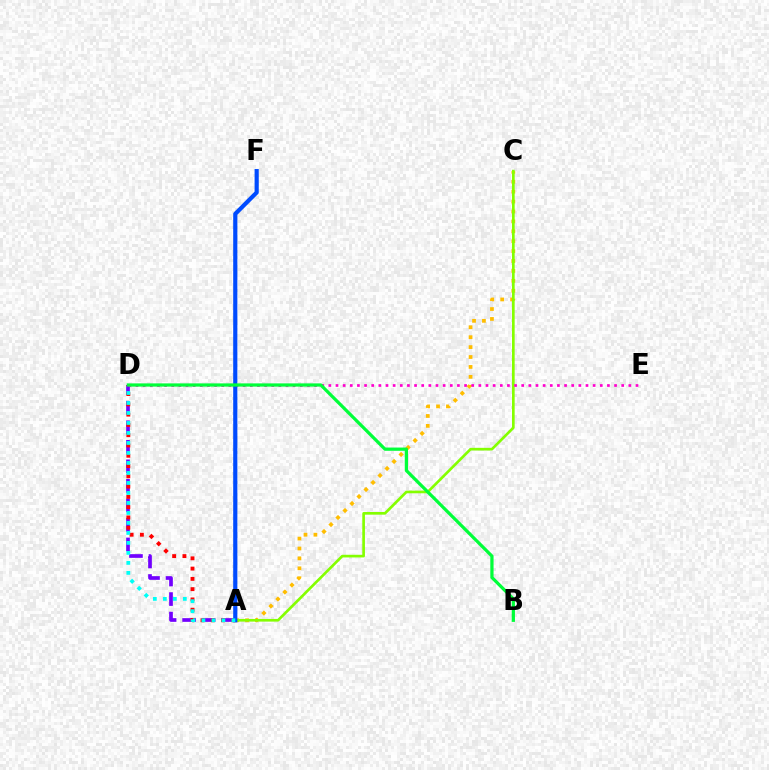{('A', 'C'): [{'color': '#ffbd00', 'line_style': 'dotted', 'thickness': 2.69}, {'color': '#84ff00', 'line_style': 'solid', 'thickness': 1.92}], ('A', 'D'): [{'color': '#7200ff', 'line_style': 'dashed', 'thickness': 2.65}, {'color': '#ff0000', 'line_style': 'dotted', 'thickness': 2.79}, {'color': '#00fff6', 'line_style': 'dotted', 'thickness': 2.72}], ('D', 'E'): [{'color': '#ff00cf', 'line_style': 'dotted', 'thickness': 1.94}], ('A', 'F'): [{'color': '#004bff', 'line_style': 'solid', 'thickness': 3.0}], ('B', 'D'): [{'color': '#00ff39', 'line_style': 'solid', 'thickness': 2.33}]}